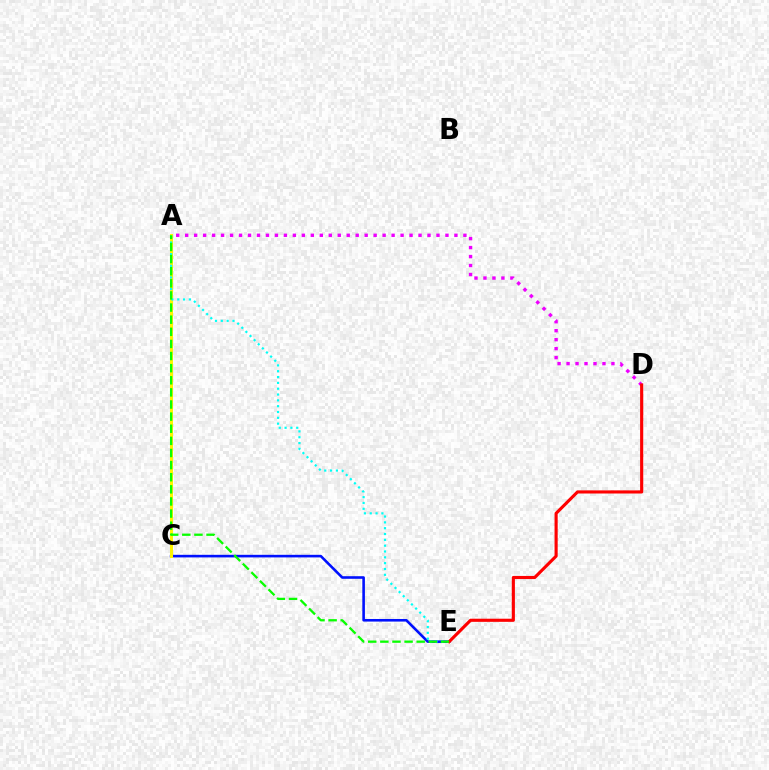{('C', 'E'): [{'color': '#0010ff', 'line_style': 'solid', 'thickness': 1.87}], ('A', 'D'): [{'color': '#ee00ff', 'line_style': 'dotted', 'thickness': 2.44}], ('A', 'C'): [{'color': '#fcf500', 'line_style': 'solid', 'thickness': 2.18}], ('A', 'E'): [{'color': '#00fff6', 'line_style': 'dotted', 'thickness': 1.58}, {'color': '#08ff00', 'line_style': 'dashed', 'thickness': 1.65}], ('D', 'E'): [{'color': '#ff0000', 'line_style': 'solid', 'thickness': 2.25}]}